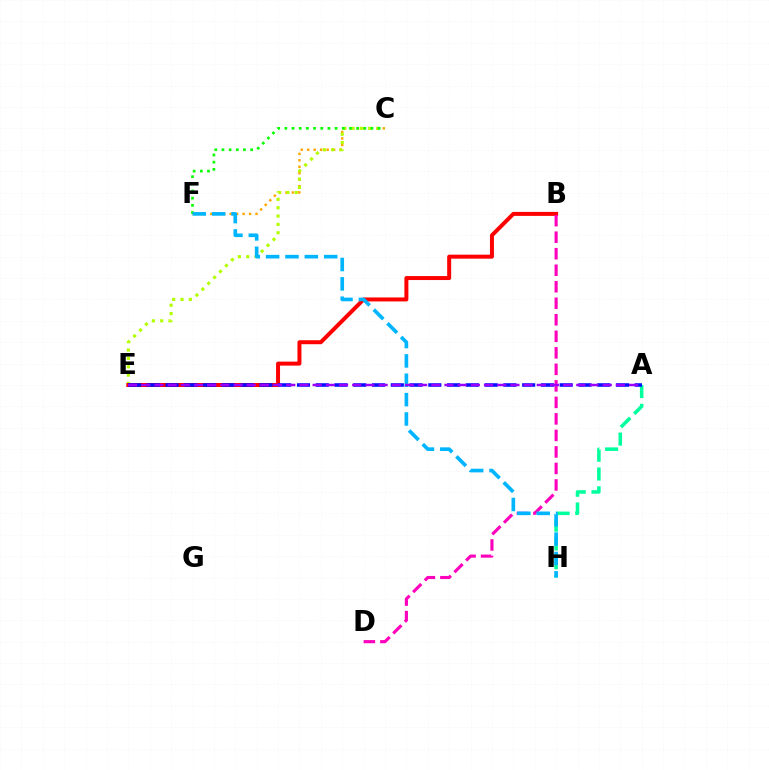{('A', 'H'): [{'color': '#00ff9d', 'line_style': 'dashed', 'thickness': 2.55}], ('C', 'F'): [{'color': '#ffa500', 'line_style': 'dotted', 'thickness': 1.76}, {'color': '#08ff00', 'line_style': 'dotted', 'thickness': 1.95}], ('C', 'E'): [{'color': '#b3ff00', 'line_style': 'dotted', 'thickness': 2.27}], ('B', 'E'): [{'color': '#ff0000', 'line_style': 'solid', 'thickness': 2.87}], ('A', 'E'): [{'color': '#0010ff', 'line_style': 'dashed', 'thickness': 2.55}, {'color': '#9b00ff', 'line_style': 'dashed', 'thickness': 1.79}], ('B', 'D'): [{'color': '#ff00bd', 'line_style': 'dashed', 'thickness': 2.24}], ('F', 'H'): [{'color': '#00b5ff', 'line_style': 'dashed', 'thickness': 2.63}]}